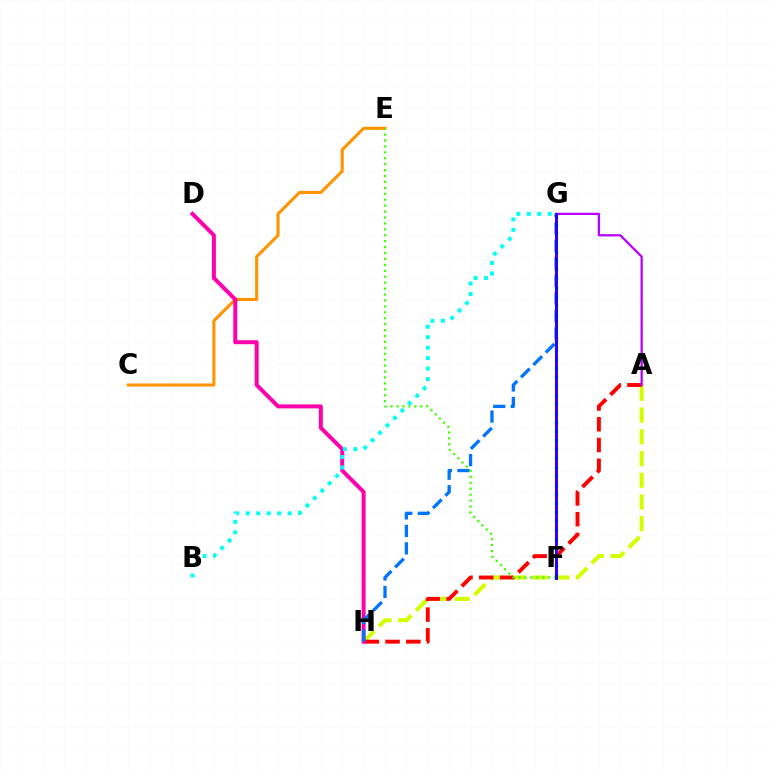{('C', 'E'): [{'color': '#ff9400', 'line_style': 'solid', 'thickness': 2.22}], ('A', 'H'): [{'color': '#d1ff00', 'line_style': 'dashed', 'thickness': 2.95}, {'color': '#ff0000', 'line_style': 'dashed', 'thickness': 2.82}], ('F', 'G'): [{'color': '#00ff5c', 'line_style': 'dotted', 'thickness': 2.44}, {'color': '#2500ff', 'line_style': 'solid', 'thickness': 2.13}], ('D', 'H'): [{'color': '#ff00ac', 'line_style': 'solid', 'thickness': 2.86}], ('A', 'G'): [{'color': '#b900ff', 'line_style': 'solid', 'thickness': 1.64}], ('B', 'G'): [{'color': '#00fff6', 'line_style': 'dotted', 'thickness': 2.85}], ('G', 'H'): [{'color': '#0074ff', 'line_style': 'dashed', 'thickness': 2.38}], ('E', 'F'): [{'color': '#3dff00', 'line_style': 'dotted', 'thickness': 1.61}]}